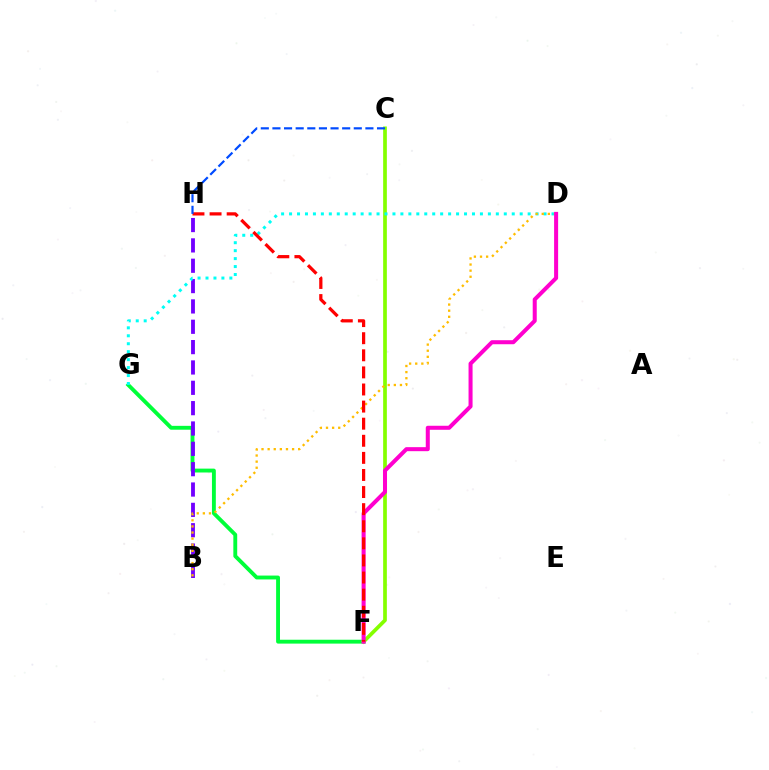{('F', 'G'): [{'color': '#00ff39', 'line_style': 'solid', 'thickness': 2.79}], ('C', 'F'): [{'color': '#84ff00', 'line_style': 'solid', 'thickness': 2.67}], ('B', 'H'): [{'color': '#7200ff', 'line_style': 'dashed', 'thickness': 2.76}], ('D', 'G'): [{'color': '#00fff6', 'line_style': 'dotted', 'thickness': 2.16}], ('B', 'D'): [{'color': '#ffbd00', 'line_style': 'dotted', 'thickness': 1.66}], ('D', 'F'): [{'color': '#ff00cf', 'line_style': 'solid', 'thickness': 2.9}], ('F', 'H'): [{'color': '#ff0000', 'line_style': 'dashed', 'thickness': 2.32}], ('C', 'H'): [{'color': '#004bff', 'line_style': 'dashed', 'thickness': 1.58}]}